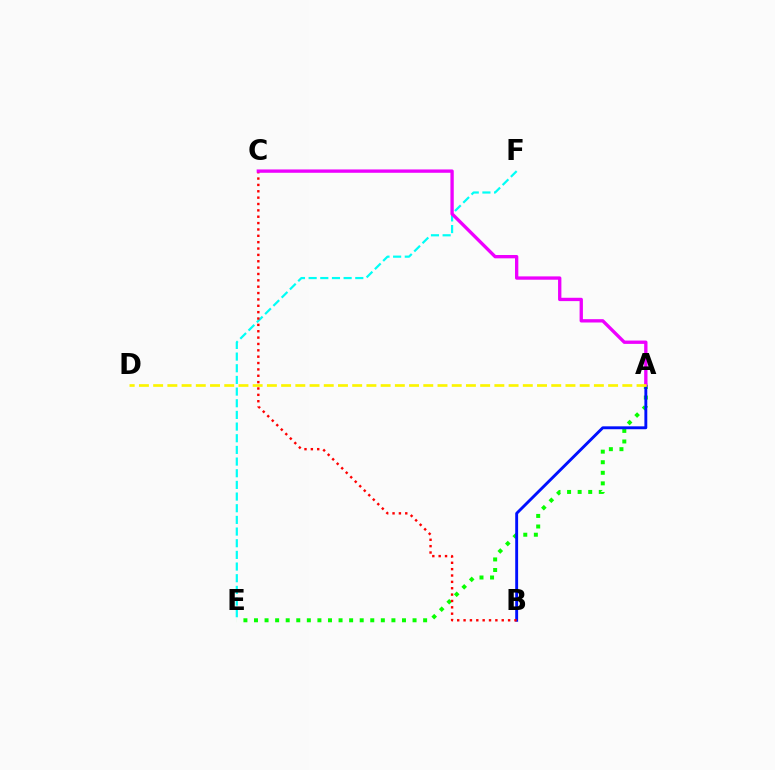{('E', 'F'): [{'color': '#00fff6', 'line_style': 'dashed', 'thickness': 1.58}], ('A', 'E'): [{'color': '#08ff00', 'line_style': 'dotted', 'thickness': 2.87}], ('A', 'B'): [{'color': '#0010ff', 'line_style': 'solid', 'thickness': 2.08}], ('B', 'C'): [{'color': '#ff0000', 'line_style': 'dotted', 'thickness': 1.73}], ('A', 'C'): [{'color': '#ee00ff', 'line_style': 'solid', 'thickness': 2.4}], ('A', 'D'): [{'color': '#fcf500', 'line_style': 'dashed', 'thickness': 1.93}]}